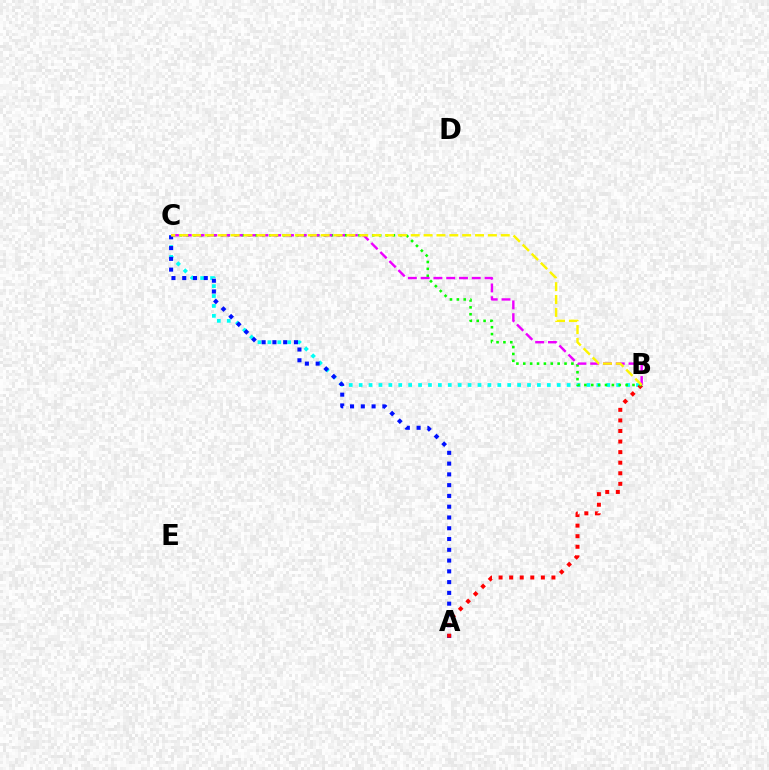{('B', 'C'): [{'color': '#00fff6', 'line_style': 'dotted', 'thickness': 2.69}, {'color': '#08ff00', 'line_style': 'dotted', 'thickness': 1.87}, {'color': '#ee00ff', 'line_style': 'dashed', 'thickness': 1.74}, {'color': '#fcf500', 'line_style': 'dashed', 'thickness': 1.75}], ('A', 'C'): [{'color': '#0010ff', 'line_style': 'dotted', 'thickness': 2.93}], ('A', 'B'): [{'color': '#ff0000', 'line_style': 'dotted', 'thickness': 2.87}]}